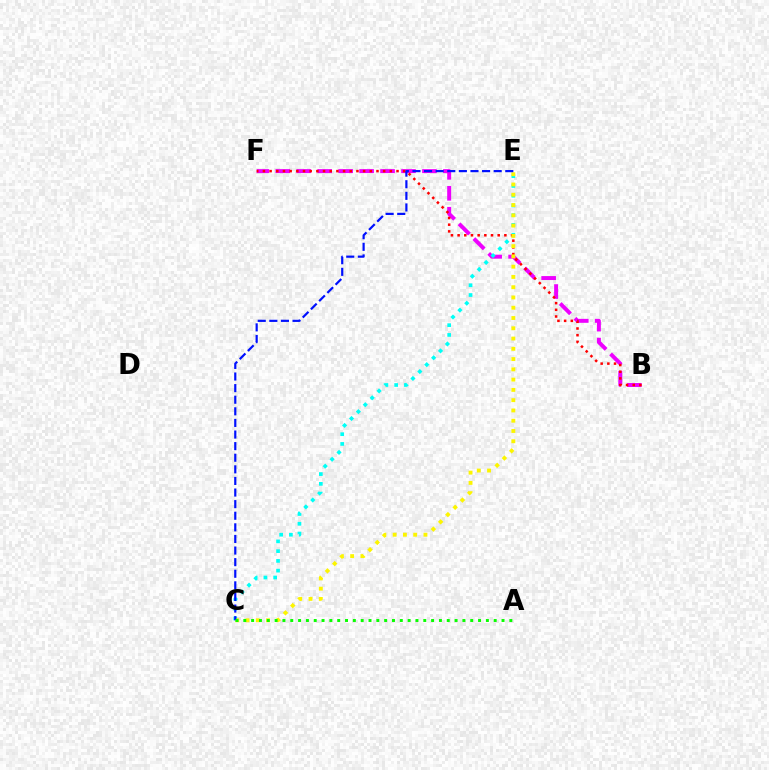{('B', 'F'): [{'color': '#ee00ff', 'line_style': 'dashed', 'thickness': 2.85}, {'color': '#ff0000', 'line_style': 'dotted', 'thickness': 1.81}], ('C', 'E'): [{'color': '#00fff6', 'line_style': 'dotted', 'thickness': 2.65}, {'color': '#fcf500', 'line_style': 'dotted', 'thickness': 2.79}, {'color': '#0010ff', 'line_style': 'dashed', 'thickness': 1.58}], ('A', 'C'): [{'color': '#08ff00', 'line_style': 'dotted', 'thickness': 2.13}]}